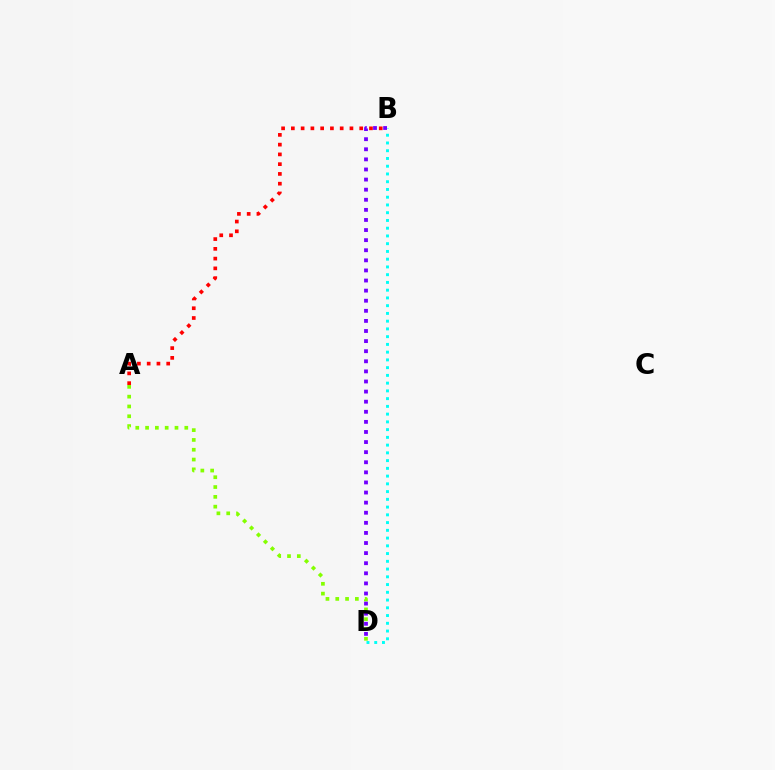{('A', 'D'): [{'color': '#84ff00', 'line_style': 'dotted', 'thickness': 2.66}], ('B', 'D'): [{'color': '#00fff6', 'line_style': 'dotted', 'thickness': 2.1}, {'color': '#7200ff', 'line_style': 'dotted', 'thickness': 2.74}], ('A', 'B'): [{'color': '#ff0000', 'line_style': 'dotted', 'thickness': 2.65}]}